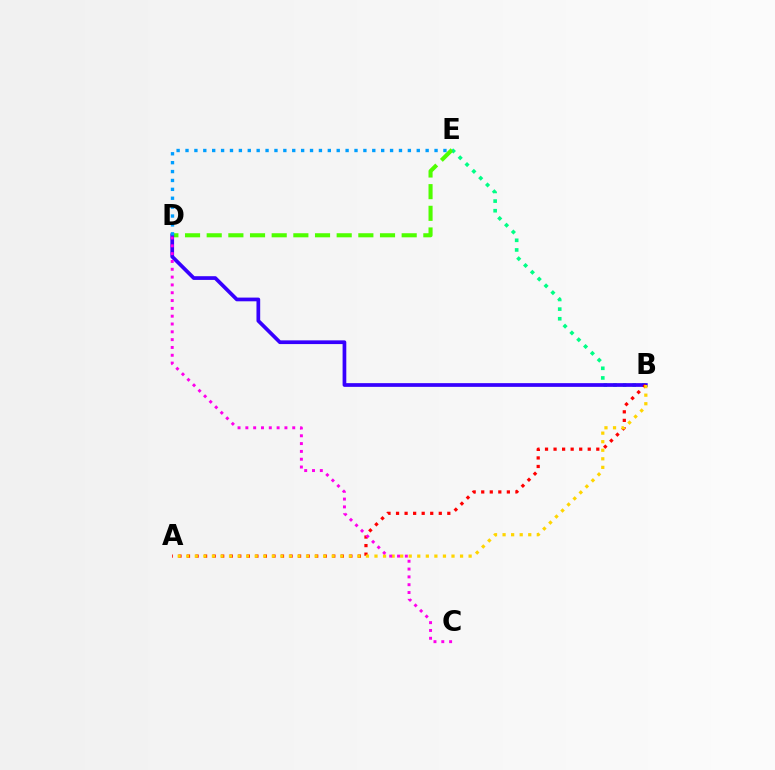{('B', 'E'): [{'color': '#00ff86', 'line_style': 'dotted', 'thickness': 2.62}], ('D', 'E'): [{'color': '#4fff00', 'line_style': 'dashed', 'thickness': 2.94}, {'color': '#009eff', 'line_style': 'dotted', 'thickness': 2.42}], ('B', 'D'): [{'color': '#3700ff', 'line_style': 'solid', 'thickness': 2.67}], ('A', 'B'): [{'color': '#ff0000', 'line_style': 'dotted', 'thickness': 2.32}, {'color': '#ffd500', 'line_style': 'dotted', 'thickness': 2.32}], ('C', 'D'): [{'color': '#ff00ed', 'line_style': 'dotted', 'thickness': 2.12}]}